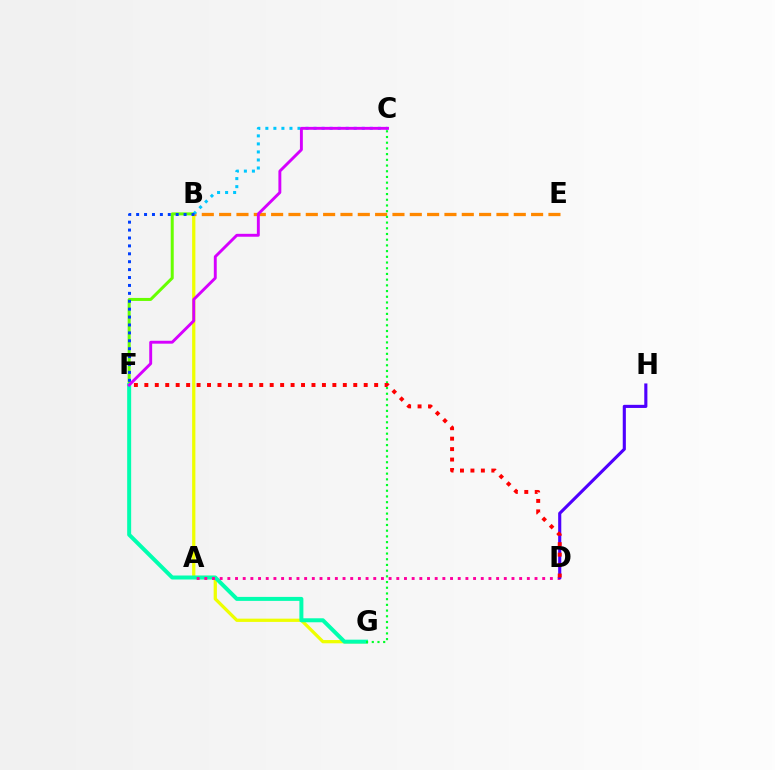{('B', 'F'): [{'color': '#66ff00', 'line_style': 'solid', 'thickness': 2.17}, {'color': '#003fff', 'line_style': 'dotted', 'thickness': 2.15}], ('B', 'G'): [{'color': '#eeff00', 'line_style': 'solid', 'thickness': 2.34}], ('F', 'G'): [{'color': '#00ffaf', 'line_style': 'solid', 'thickness': 2.87}], ('B', 'E'): [{'color': '#ff8800', 'line_style': 'dashed', 'thickness': 2.35}], ('A', 'D'): [{'color': '#ff00a0', 'line_style': 'dotted', 'thickness': 2.09}], ('B', 'C'): [{'color': '#00c7ff', 'line_style': 'dotted', 'thickness': 2.18}], ('C', 'F'): [{'color': '#d600ff', 'line_style': 'solid', 'thickness': 2.09}], ('D', 'H'): [{'color': '#4f00ff', 'line_style': 'solid', 'thickness': 2.24}], ('C', 'G'): [{'color': '#00ff27', 'line_style': 'dotted', 'thickness': 1.55}], ('D', 'F'): [{'color': '#ff0000', 'line_style': 'dotted', 'thickness': 2.84}]}